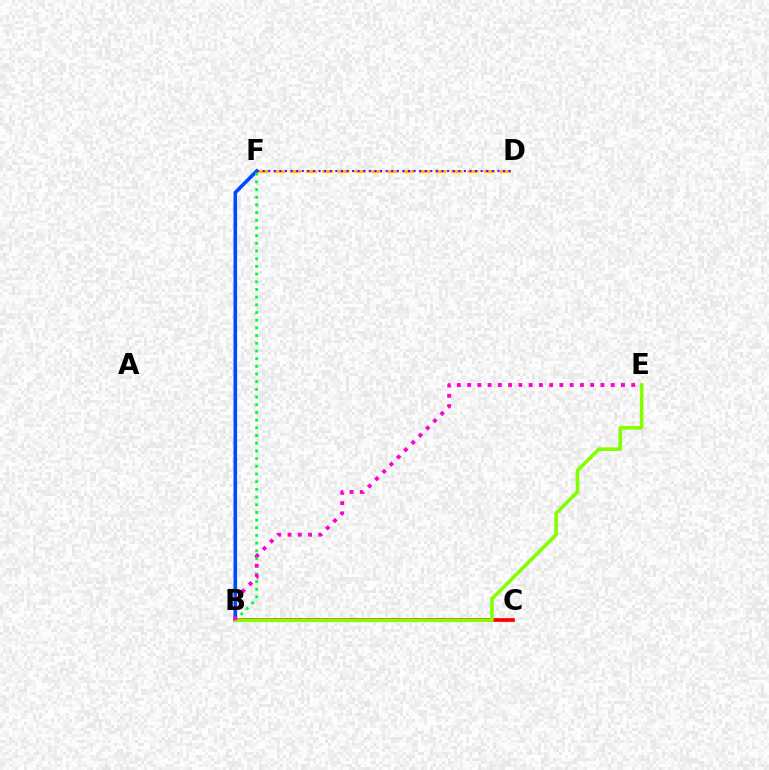{('B', 'F'): [{'color': '#004bff', 'line_style': 'solid', 'thickness': 2.6}, {'color': '#00ff39', 'line_style': 'dotted', 'thickness': 2.09}], ('B', 'C'): [{'color': '#00fff6', 'line_style': 'dotted', 'thickness': 1.59}, {'color': '#ff0000', 'line_style': 'solid', 'thickness': 2.66}], ('B', 'E'): [{'color': '#84ff00', 'line_style': 'solid', 'thickness': 2.59}, {'color': '#ff00cf', 'line_style': 'dotted', 'thickness': 2.79}], ('D', 'F'): [{'color': '#ffbd00', 'line_style': 'dashed', 'thickness': 2.19}, {'color': '#7200ff', 'line_style': 'dotted', 'thickness': 1.52}]}